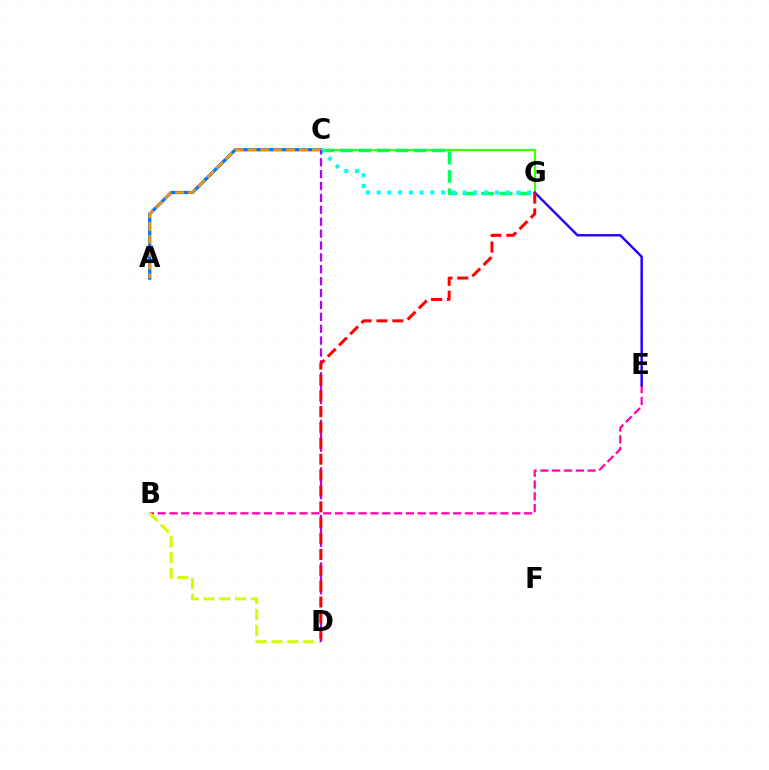{('C', 'G'): [{'color': '#3dff00', 'line_style': 'solid', 'thickness': 1.59}, {'color': '#00ff5c', 'line_style': 'dashed', 'thickness': 2.5}, {'color': '#00fff6', 'line_style': 'dotted', 'thickness': 2.92}], ('A', 'C'): [{'color': '#0074ff', 'line_style': 'solid', 'thickness': 2.33}, {'color': '#ff9400', 'line_style': 'dashed', 'thickness': 1.75}], ('B', 'E'): [{'color': '#ff00ac', 'line_style': 'dashed', 'thickness': 1.61}], ('E', 'G'): [{'color': '#2500ff', 'line_style': 'solid', 'thickness': 1.75}], ('B', 'D'): [{'color': '#d1ff00', 'line_style': 'dashed', 'thickness': 2.15}], ('C', 'D'): [{'color': '#b900ff', 'line_style': 'dashed', 'thickness': 1.62}], ('D', 'G'): [{'color': '#ff0000', 'line_style': 'dashed', 'thickness': 2.15}]}